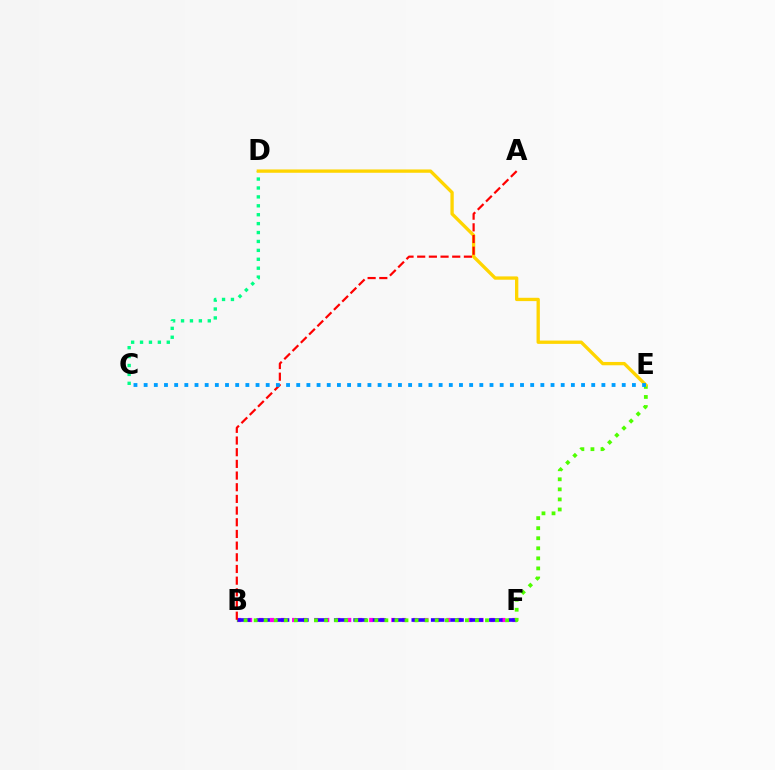{('B', 'F'): [{'color': '#ff00ed', 'line_style': 'dotted', 'thickness': 2.99}, {'color': '#3700ff', 'line_style': 'dashed', 'thickness': 2.63}], ('C', 'D'): [{'color': '#00ff86', 'line_style': 'dotted', 'thickness': 2.42}], ('B', 'E'): [{'color': '#4fff00', 'line_style': 'dotted', 'thickness': 2.73}], ('D', 'E'): [{'color': '#ffd500', 'line_style': 'solid', 'thickness': 2.39}], ('A', 'B'): [{'color': '#ff0000', 'line_style': 'dashed', 'thickness': 1.59}], ('C', 'E'): [{'color': '#009eff', 'line_style': 'dotted', 'thickness': 2.76}]}